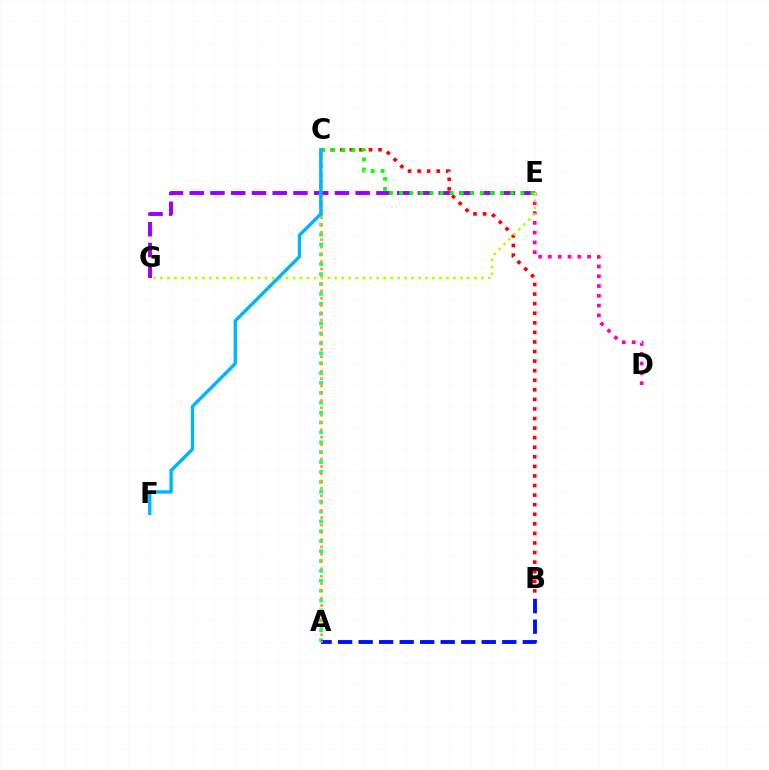{('A', 'C'): [{'color': '#00ff9d', 'line_style': 'dotted', 'thickness': 2.69}, {'color': '#ffa500', 'line_style': 'dotted', 'thickness': 1.99}], ('A', 'B'): [{'color': '#0010ff', 'line_style': 'dashed', 'thickness': 2.79}], ('E', 'G'): [{'color': '#9b00ff', 'line_style': 'dashed', 'thickness': 2.82}, {'color': '#b3ff00', 'line_style': 'dotted', 'thickness': 1.89}], ('B', 'C'): [{'color': '#ff0000', 'line_style': 'dotted', 'thickness': 2.6}], ('D', 'E'): [{'color': '#ff00bd', 'line_style': 'dotted', 'thickness': 2.66}], ('C', 'E'): [{'color': '#08ff00', 'line_style': 'dotted', 'thickness': 2.74}], ('C', 'F'): [{'color': '#00b5ff', 'line_style': 'solid', 'thickness': 2.43}]}